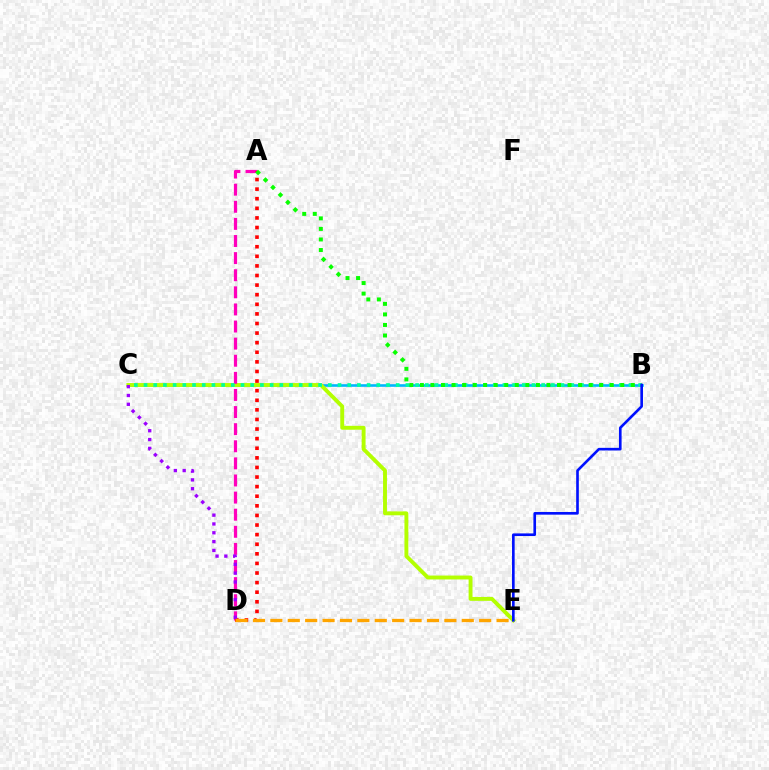{('B', 'C'): [{'color': '#00b5ff', 'line_style': 'solid', 'thickness': 1.89}, {'color': '#00ff9d', 'line_style': 'dotted', 'thickness': 2.64}], ('C', 'E'): [{'color': '#b3ff00', 'line_style': 'solid', 'thickness': 2.8}], ('A', 'D'): [{'color': '#ff00bd', 'line_style': 'dashed', 'thickness': 2.32}, {'color': '#ff0000', 'line_style': 'dotted', 'thickness': 2.61}], ('C', 'D'): [{'color': '#9b00ff', 'line_style': 'dotted', 'thickness': 2.4}], ('D', 'E'): [{'color': '#ffa500', 'line_style': 'dashed', 'thickness': 2.36}], ('A', 'B'): [{'color': '#08ff00', 'line_style': 'dotted', 'thickness': 2.87}], ('B', 'E'): [{'color': '#0010ff', 'line_style': 'solid', 'thickness': 1.9}]}